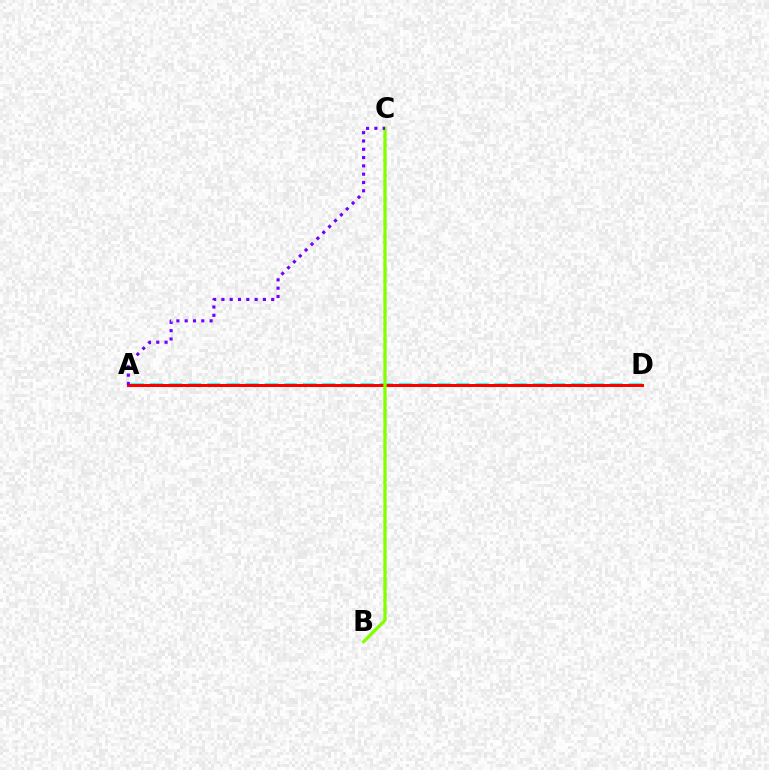{('A', 'D'): [{'color': '#00fff6', 'line_style': 'dashed', 'thickness': 2.6}, {'color': '#ff0000', 'line_style': 'solid', 'thickness': 2.17}], ('B', 'C'): [{'color': '#84ff00', 'line_style': 'solid', 'thickness': 2.38}], ('A', 'C'): [{'color': '#7200ff', 'line_style': 'dotted', 'thickness': 2.26}]}